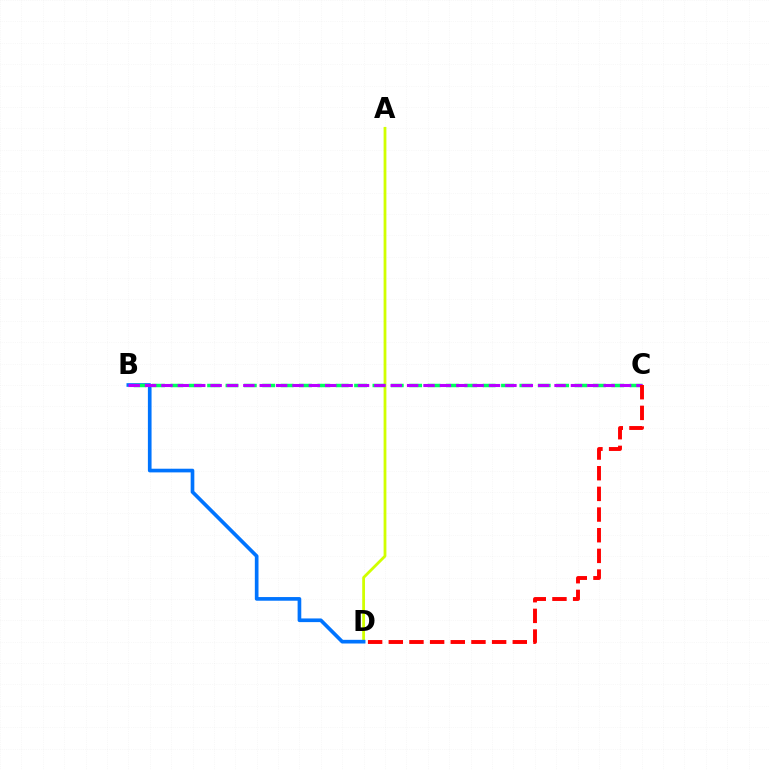{('A', 'D'): [{'color': '#d1ff00', 'line_style': 'solid', 'thickness': 2.01}], ('B', 'D'): [{'color': '#0074ff', 'line_style': 'solid', 'thickness': 2.64}], ('B', 'C'): [{'color': '#00ff5c', 'line_style': 'dashed', 'thickness': 2.5}, {'color': '#b900ff', 'line_style': 'dashed', 'thickness': 2.23}], ('C', 'D'): [{'color': '#ff0000', 'line_style': 'dashed', 'thickness': 2.81}]}